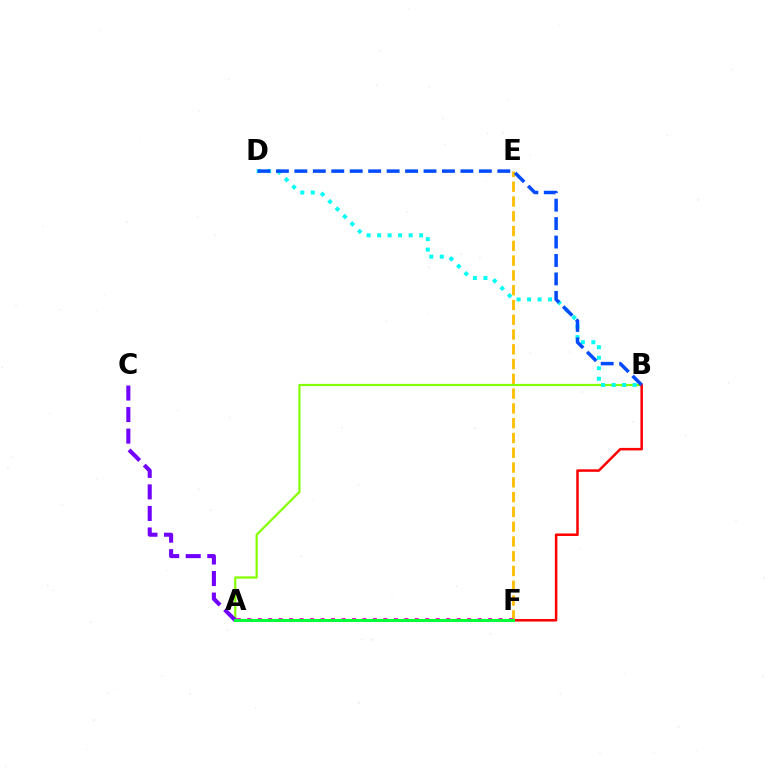{('A', 'B'): [{'color': '#84ff00', 'line_style': 'solid', 'thickness': 1.6}], ('B', 'F'): [{'color': '#ff0000', 'line_style': 'solid', 'thickness': 1.81}], ('A', 'C'): [{'color': '#7200ff', 'line_style': 'dashed', 'thickness': 2.93}], ('B', 'D'): [{'color': '#00fff6', 'line_style': 'dotted', 'thickness': 2.85}, {'color': '#004bff', 'line_style': 'dashed', 'thickness': 2.51}], ('E', 'F'): [{'color': '#ffbd00', 'line_style': 'dashed', 'thickness': 2.01}], ('A', 'F'): [{'color': '#ff00cf', 'line_style': 'dotted', 'thickness': 2.84}, {'color': '#00ff39', 'line_style': 'solid', 'thickness': 2.17}]}